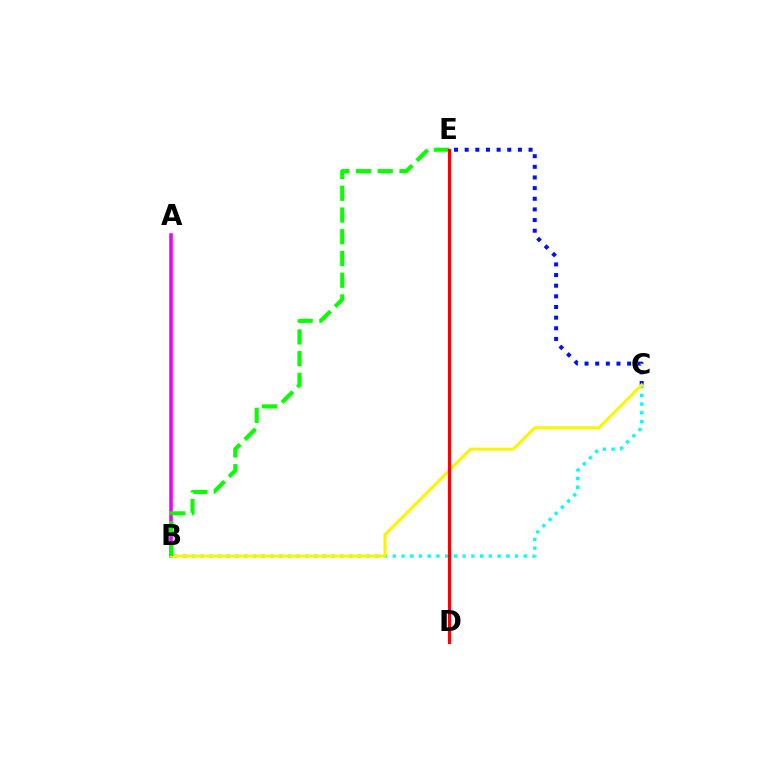{('B', 'C'): [{'color': '#00fff6', 'line_style': 'dotted', 'thickness': 2.37}, {'color': '#fcf500', 'line_style': 'solid', 'thickness': 2.23}], ('C', 'E'): [{'color': '#0010ff', 'line_style': 'dotted', 'thickness': 2.89}], ('A', 'B'): [{'color': '#ee00ff', 'line_style': 'solid', 'thickness': 2.55}], ('B', 'E'): [{'color': '#08ff00', 'line_style': 'dashed', 'thickness': 2.95}], ('D', 'E'): [{'color': '#ff0000', 'line_style': 'solid', 'thickness': 2.24}]}